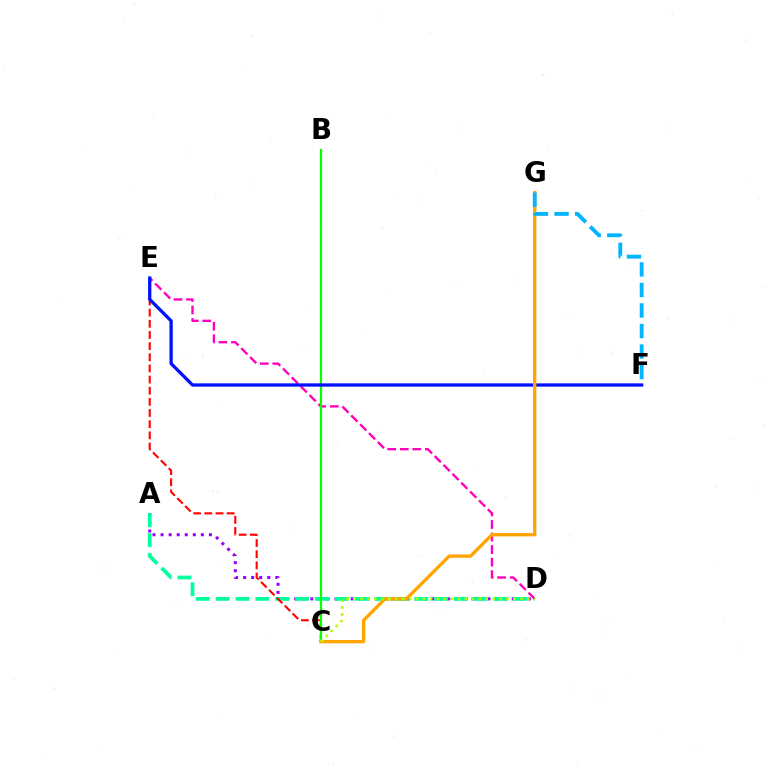{('A', 'D'): [{'color': '#9b00ff', 'line_style': 'dotted', 'thickness': 2.19}, {'color': '#00ff9d', 'line_style': 'dashed', 'thickness': 2.7}], ('C', 'E'): [{'color': '#ff0000', 'line_style': 'dashed', 'thickness': 1.52}], ('D', 'E'): [{'color': '#ff00bd', 'line_style': 'dashed', 'thickness': 1.7}], ('B', 'C'): [{'color': '#08ff00', 'line_style': 'solid', 'thickness': 1.58}], ('E', 'F'): [{'color': '#0010ff', 'line_style': 'solid', 'thickness': 2.36}], ('C', 'G'): [{'color': '#ffa500', 'line_style': 'solid', 'thickness': 2.39}], ('C', 'D'): [{'color': '#b3ff00', 'line_style': 'dotted', 'thickness': 1.89}], ('F', 'G'): [{'color': '#00b5ff', 'line_style': 'dashed', 'thickness': 2.79}]}